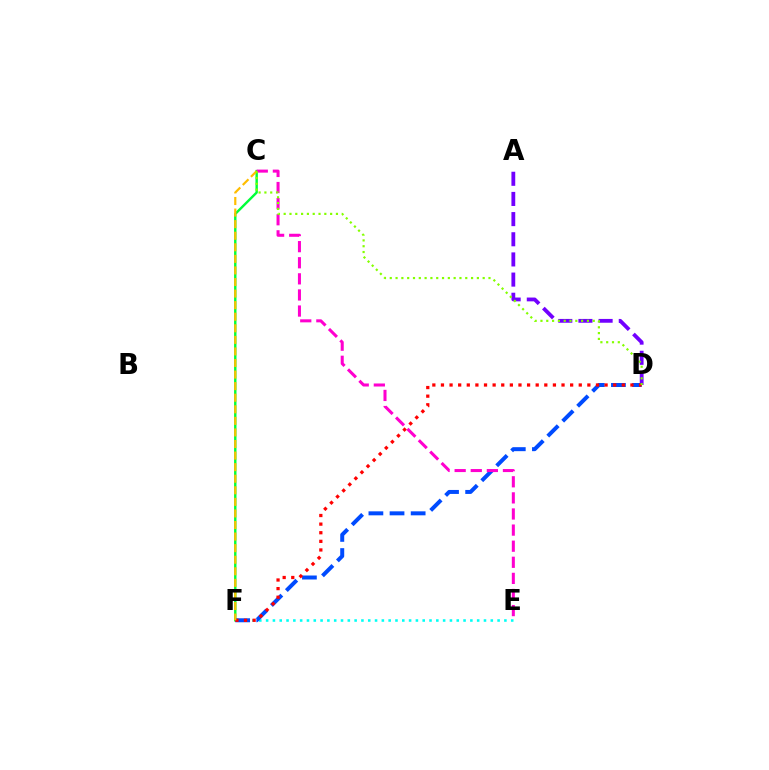{('A', 'D'): [{'color': '#7200ff', 'line_style': 'dashed', 'thickness': 2.74}], ('C', 'F'): [{'color': '#00ff39', 'line_style': 'solid', 'thickness': 1.74}, {'color': '#ffbd00', 'line_style': 'dashed', 'thickness': 1.57}], ('E', 'F'): [{'color': '#00fff6', 'line_style': 'dotted', 'thickness': 1.85}], ('D', 'F'): [{'color': '#004bff', 'line_style': 'dashed', 'thickness': 2.87}, {'color': '#ff0000', 'line_style': 'dotted', 'thickness': 2.34}], ('C', 'E'): [{'color': '#ff00cf', 'line_style': 'dashed', 'thickness': 2.19}], ('C', 'D'): [{'color': '#84ff00', 'line_style': 'dotted', 'thickness': 1.58}]}